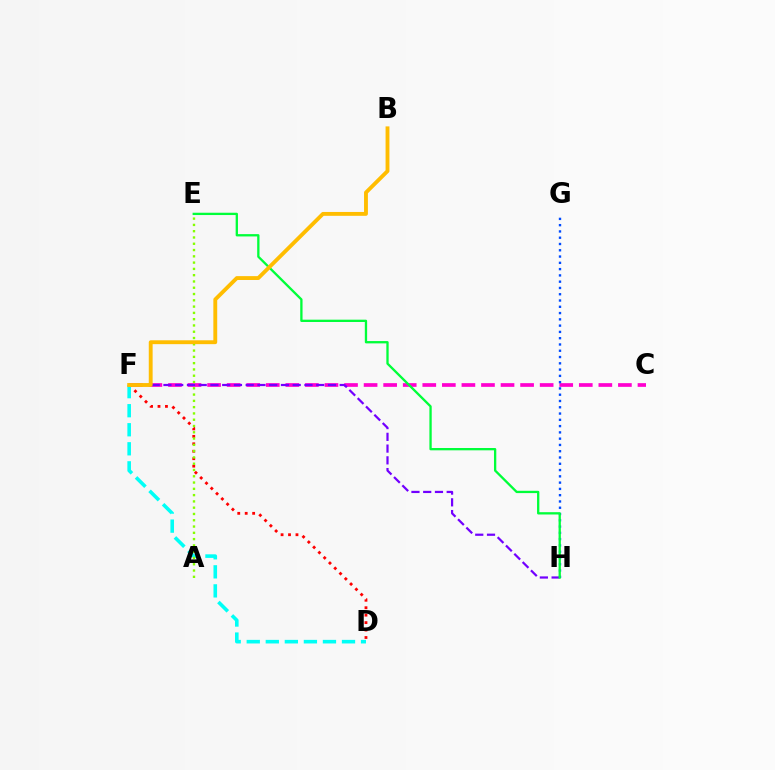{('C', 'F'): [{'color': '#ff00cf', 'line_style': 'dashed', 'thickness': 2.66}], ('G', 'H'): [{'color': '#004bff', 'line_style': 'dotted', 'thickness': 1.71}], ('D', 'F'): [{'color': '#ff0000', 'line_style': 'dotted', 'thickness': 2.02}, {'color': '#00fff6', 'line_style': 'dashed', 'thickness': 2.59}], ('A', 'E'): [{'color': '#84ff00', 'line_style': 'dotted', 'thickness': 1.71}], ('F', 'H'): [{'color': '#7200ff', 'line_style': 'dashed', 'thickness': 1.6}], ('E', 'H'): [{'color': '#00ff39', 'line_style': 'solid', 'thickness': 1.66}], ('B', 'F'): [{'color': '#ffbd00', 'line_style': 'solid', 'thickness': 2.78}]}